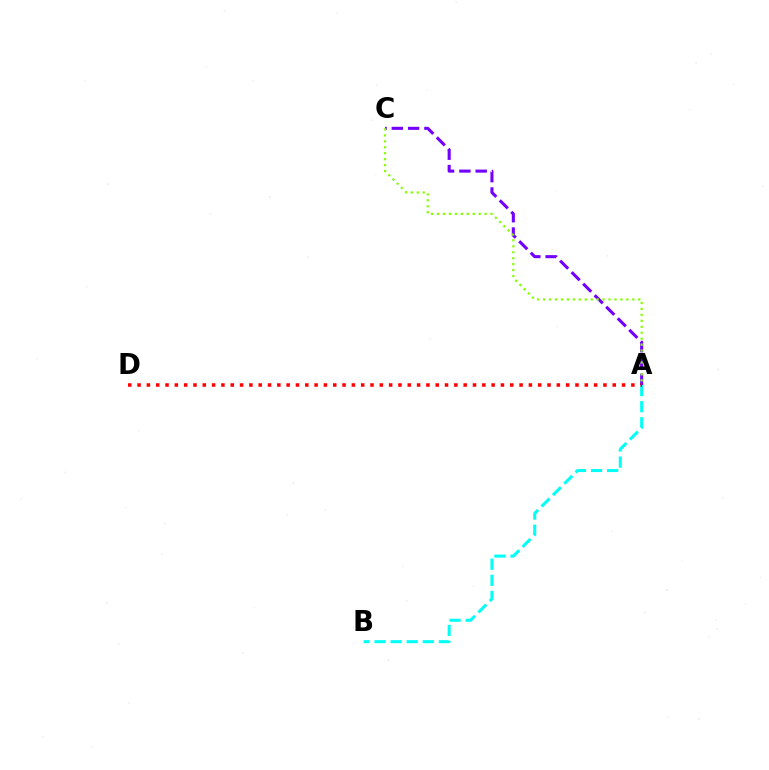{('A', 'C'): [{'color': '#7200ff', 'line_style': 'dashed', 'thickness': 2.22}, {'color': '#84ff00', 'line_style': 'dotted', 'thickness': 1.62}], ('A', 'B'): [{'color': '#00fff6', 'line_style': 'dashed', 'thickness': 2.18}], ('A', 'D'): [{'color': '#ff0000', 'line_style': 'dotted', 'thickness': 2.53}]}